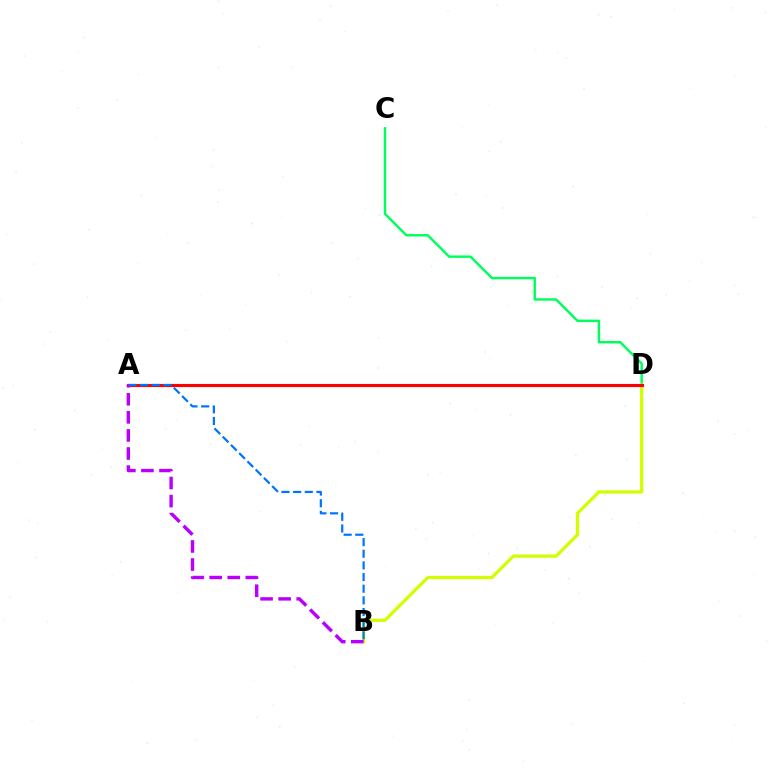{('C', 'D'): [{'color': '#00ff5c', 'line_style': 'solid', 'thickness': 1.76}], ('B', 'D'): [{'color': '#d1ff00', 'line_style': 'solid', 'thickness': 2.34}], ('A', 'D'): [{'color': '#ff0000', 'line_style': 'solid', 'thickness': 2.24}], ('A', 'B'): [{'color': '#0074ff', 'line_style': 'dashed', 'thickness': 1.58}, {'color': '#b900ff', 'line_style': 'dashed', 'thickness': 2.46}]}